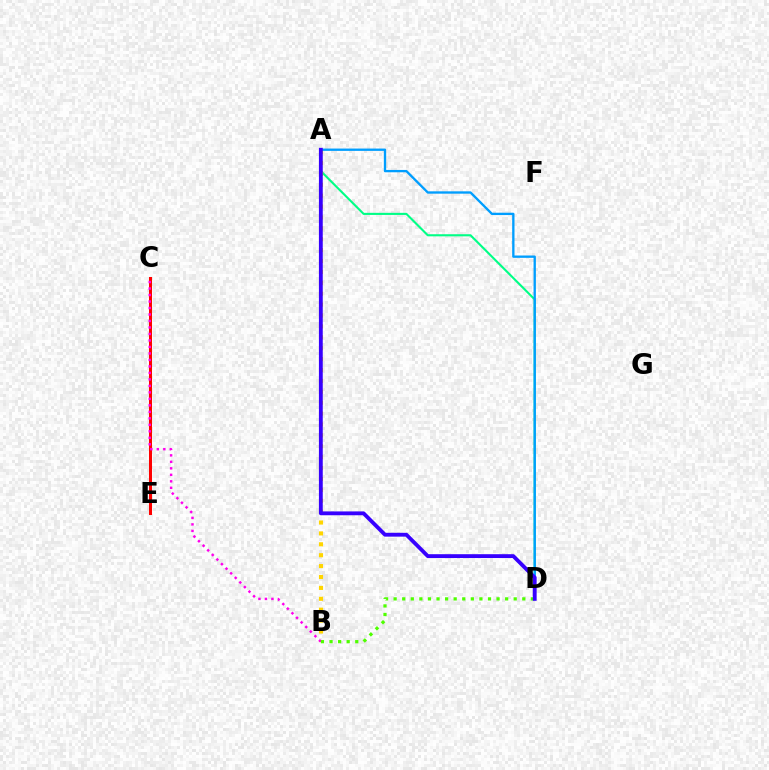{('A', 'D'): [{'color': '#00ff86', 'line_style': 'solid', 'thickness': 1.52}, {'color': '#009eff', 'line_style': 'solid', 'thickness': 1.68}, {'color': '#3700ff', 'line_style': 'solid', 'thickness': 2.76}], ('A', 'B'): [{'color': '#ffd500', 'line_style': 'dotted', 'thickness': 2.96}], ('C', 'E'): [{'color': '#ff0000', 'line_style': 'solid', 'thickness': 2.18}], ('B', 'C'): [{'color': '#ff00ed', 'line_style': 'dotted', 'thickness': 1.76}], ('B', 'D'): [{'color': '#4fff00', 'line_style': 'dotted', 'thickness': 2.33}]}